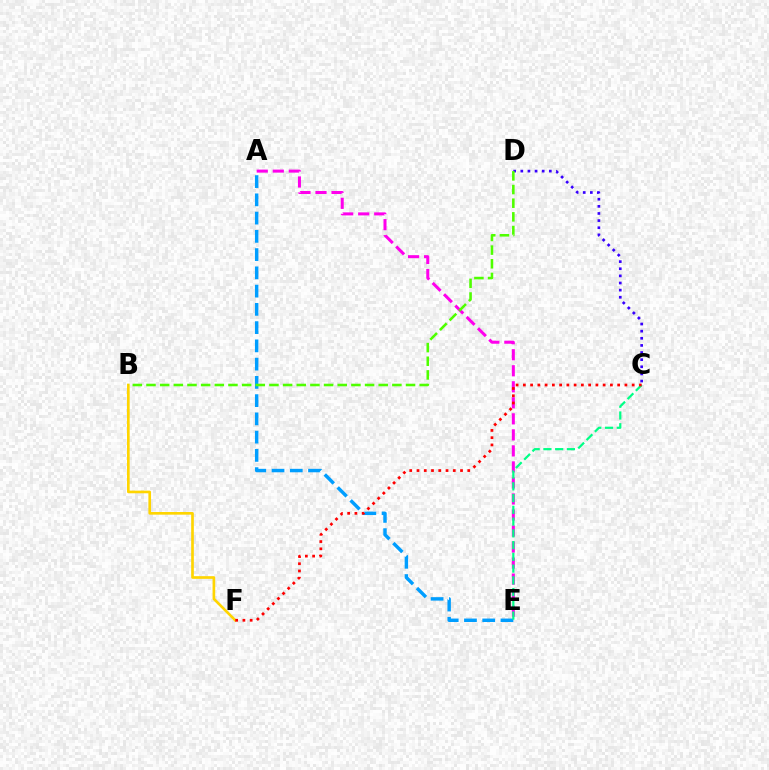{('A', 'E'): [{'color': '#009eff', 'line_style': 'dashed', 'thickness': 2.48}, {'color': '#ff00ed', 'line_style': 'dashed', 'thickness': 2.18}], ('C', 'E'): [{'color': '#00ff86', 'line_style': 'dashed', 'thickness': 1.6}], ('B', 'F'): [{'color': '#ffd500', 'line_style': 'solid', 'thickness': 1.92}], ('C', 'F'): [{'color': '#ff0000', 'line_style': 'dotted', 'thickness': 1.97}], ('C', 'D'): [{'color': '#3700ff', 'line_style': 'dotted', 'thickness': 1.94}], ('B', 'D'): [{'color': '#4fff00', 'line_style': 'dashed', 'thickness': 1.86}]}